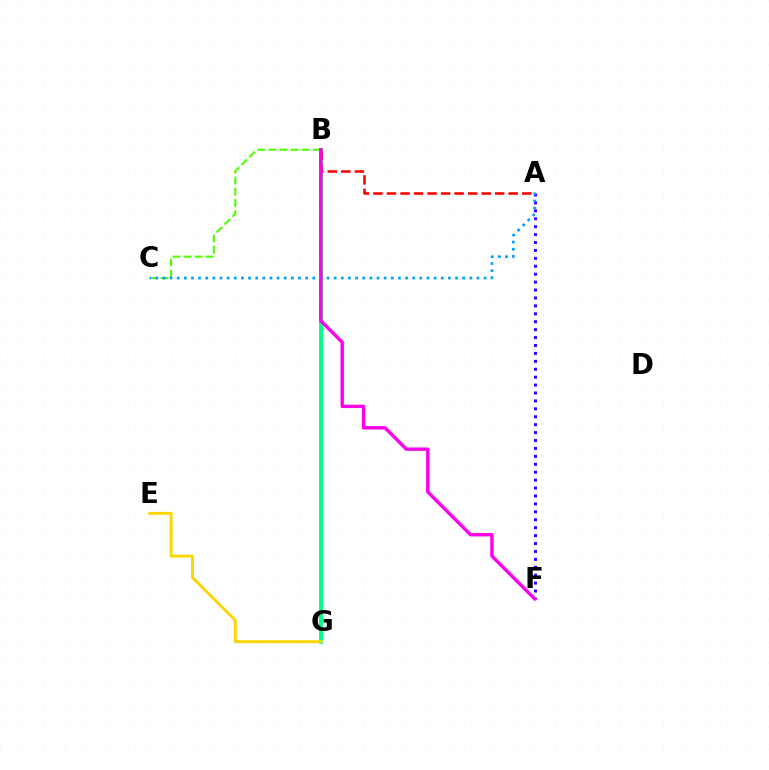{('B', 'C'): [{'color': '#4fff00', 'line_style': 'dashed', 'thickness': 1.51}], ('A', 'F'): [{'color': '#3700ff', 'line_style': 'dotted', 'thickness': 2.15}], ('B', 'G'): [{'color': '#00ff86', 'line_style': 'solid', 'thickness': 2.77}], ('A', 'C'): [{'color': '#009eff', 'line_style': 'dotted', 'thickness': 1.94}], ('A', 'B'): [{'color': '#ff0000', 'line_style': 'dashed', 'thickness': 1.84}], ('B', 'F'): [{'color': '#ff00ed', 'line_style': 'solid', 'thickness': 2.44}], ('E', 'G'): [{'color': '#ffd500', 'line_style': 'solid', 'thickness': 2.07}]}